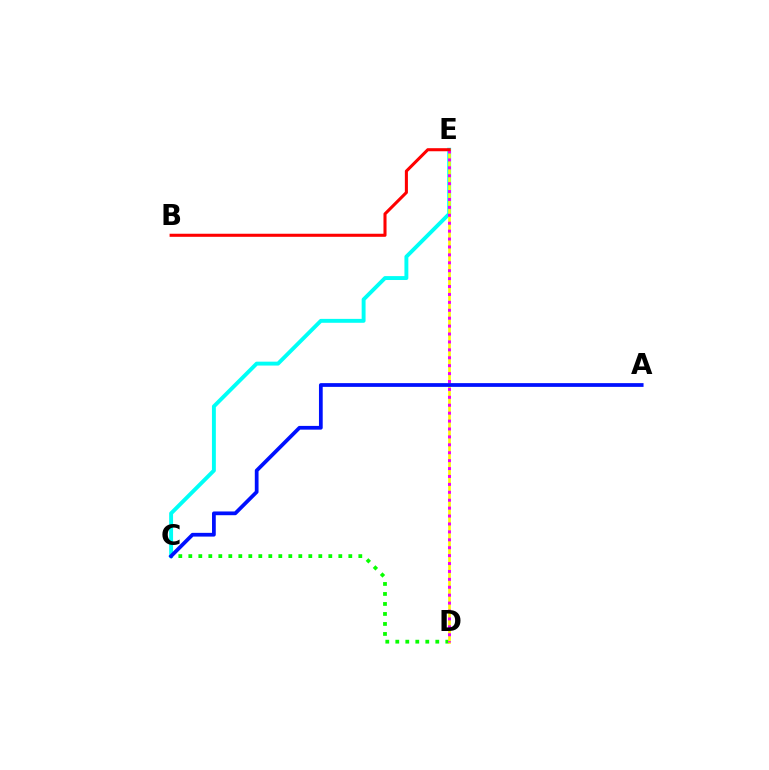{('C', 'E'): [{'color': '#00fff6', 'line_style': 'solid', 'thickness': 2.81}], ('C', 'D'): [{'color': '#08ff00', 'line_style': 'dotted', 'thickness': 2.72}], ('D', 'E'): [{'color': '#fcf500', 'line_style': 'solid', 'thickness': 1.91}, {'color': '#ee00ff', 'line_style': 'dotted', 'thickness': 2.15}], ('B', 'E'): [{'color': '#ff0000', 'line_style': 'solid', 'thickness': 2.2}], ('A', 'C'): [{'color': '#0010ff', 'line_style': 'solid', 'thickness': 2.69}]}